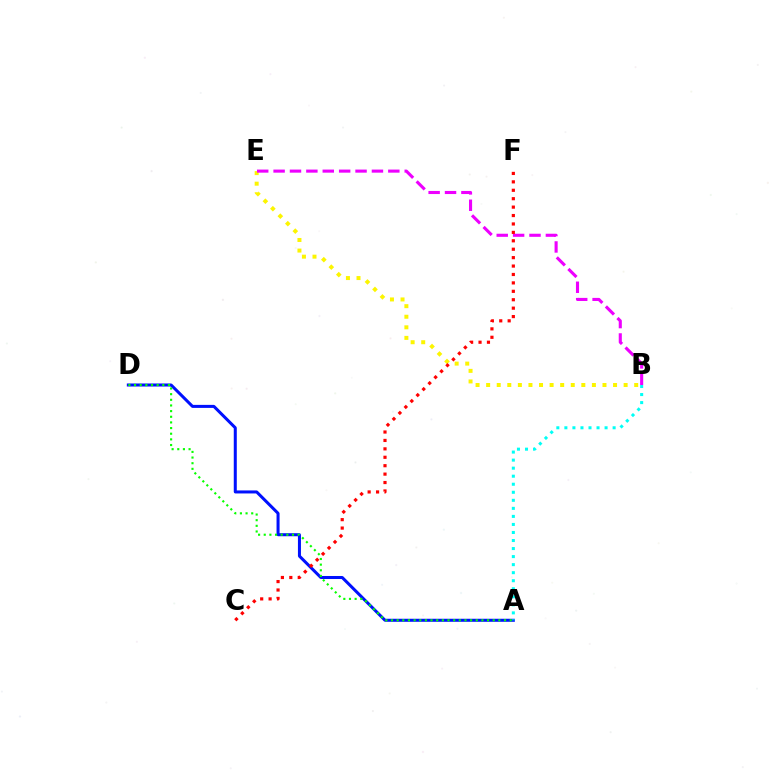{('A', 'D'): [{'color': '#0010ff', 'line_style': 'solid', 'thickness': 2.18}, {'color': '#08ff00', 'line_style': 'dotted', 'thickness': 1.54}], ('A', 'B'): [{'color': '#00fff6', 'line_style': 'dotted', 'thickness': 2.18}], ('B', 'E'): [{'color': '#fcf500', 'line_style': 'dotted', 'thickness': 2.87}, {'color': '#ee00ff', 'line_style': 'dashed', 'thickness': 2.23}], ('C', 'F'): [{'color': '#ff0000', 'line_style': 'dotted', 'thickness': 2.29}]}